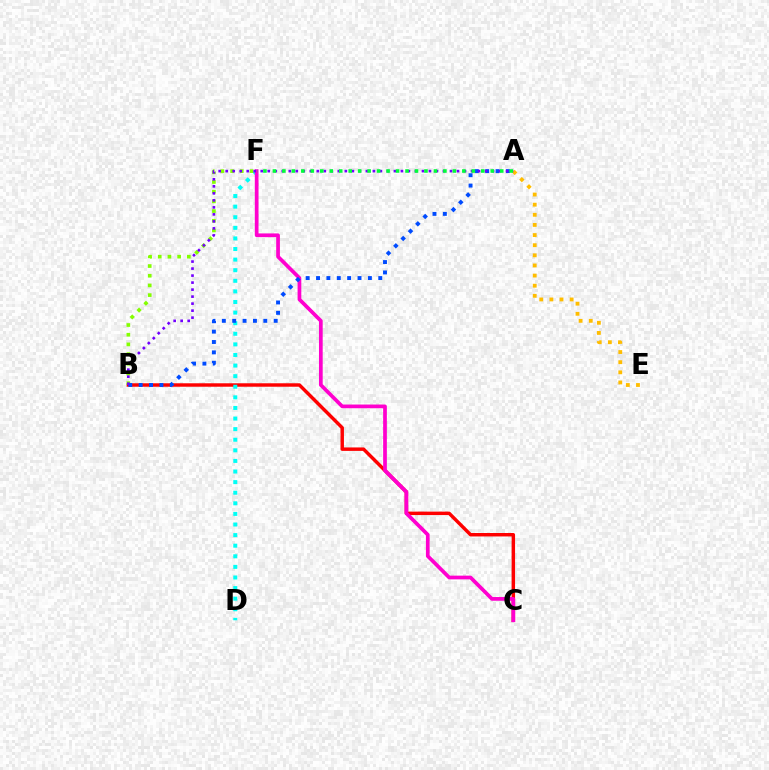{('A', 'E'): [{'color': '#ffbd00', 'line_style': 'dotted', 'thickness': 2.75}], ('B', 'C'): [{'color': '#ff0000', 'line_style': 'solid', 'thickness': 2.48}], ('D', 'F'): [{'color': '#00fff6', 'line_style': 'dotted', 'thickness': 2.88}], ('B', 'F'): [{'color': '#84ff00', 'line_style': 'dotted', 'thickness': 2.63}], ('C', 'F'): [{'color': '#ff00cf', 'line_style': 'solid', 'thickness': 2.68}], ('A', 'B'): [{'color': '#004bff', 'line_style': 'dotted', 'thickness': 2.82}, {'color': '#7200ff', 'line_style': 'dotted', 'thickness': 1.9}], ('A', 'F'): [{'color': '#00ff39', 'line_style': 'dotted', 'thickness': 2.57}]}